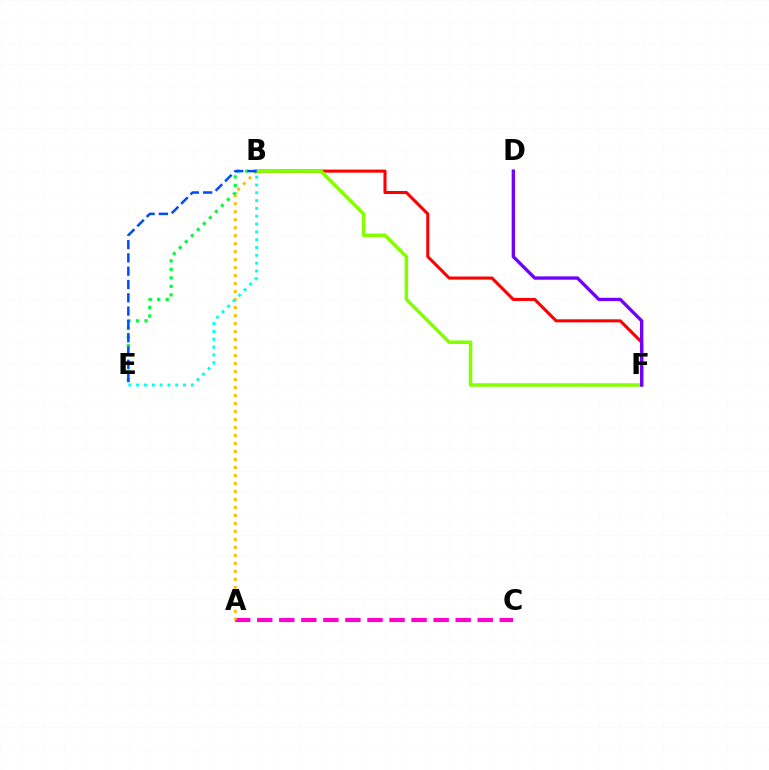{('A', 'C'): [{'color': '#ff00cf', 'line_style': 'dashed', 'thickness': 3.0}], ('A', 'B'): [{'color': '#ffbd00', 'line_style': 'dotted', 'thickness': 2.17}], ('B', 'F'): [{'color': '#ff0000', 'line_style': 'solid', 'thickness': 2.2}, {'color': '#84ff00', 'line_style': 'solid', 'thickness': 2.53}], ('D', 'F'): [{'color': '#7200ff', 'line_style': 'solid', 'thickness': 2.4}], ('B', 'E'): [{'color': '#00ff39', 'line_style': 'dotted', 'thickness': 2.31}, {'color': '#00fff6', 'line_style': 'dotted', 'thickness': 2.12}, {'color': '#004bff', 'line_style': 'dashed', 'thickness': 1.81}]}